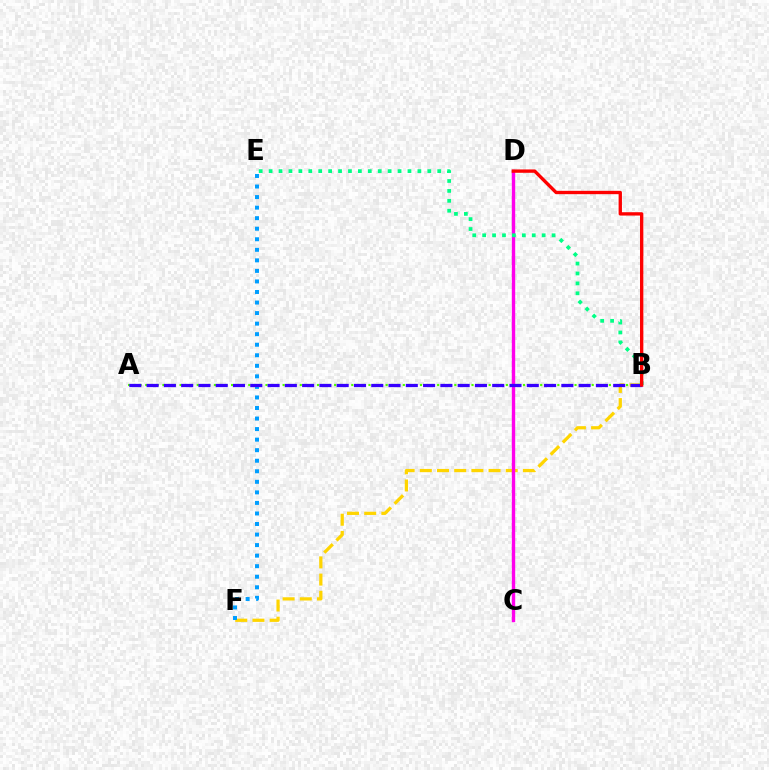{('B', 'F'): [{'color': '#ffd500', 'line_style': 'dashed', 'thickness': 2.33}], ('C', 'D'): [{'color': '#ff00ed', 'line_style': 'solid', 'thickness': 2.44}], ('A', 'B'): [{'color': '#4fff00', 'line_style': 'dotted', 'thickness': 1.56}, {'color': '#3700ff', 'line_style': 'dashed', 'thickness': 2.35}], ('E', 'F'): [{'color': '#009eff', 'line_style': 'dotted', 'thickness': 2.87}], ('B', 'E'): [{'color': '#00ff86', 'line_style': 'dotted', 'thickness': 2.69}], ('B', 'D'): [{'color': '#ff0000', 'line_style': 'solid', 'thickness': 2.41}]}